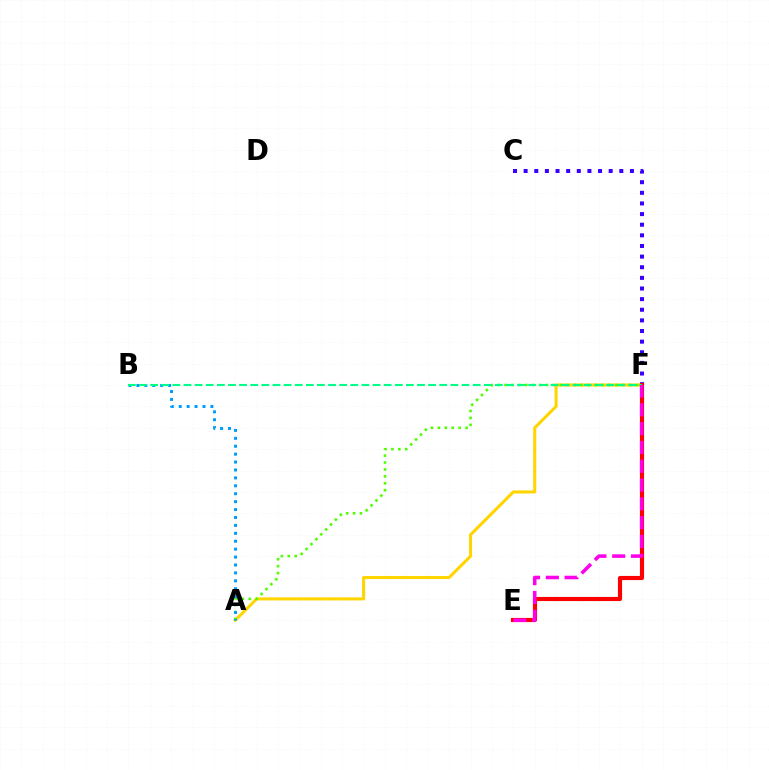{('A', 'F'): [{'color': '#ffd500', 'line_style': 'solid', 'thickness': 2.2}, {'color': '#4fff00', 'line_style': 'dotted', 'thickness': 1.88}], ('C', 'F'): [{'color': '#3700ff', 'line_style': 'dotted', 'thickness': 2.89}], ('E', 'F'): [{'color': '#ff0000', 'line_style': 'solid', 'thickness': 2.98}, {'color': '#ff00ed', 'line_style': 'dashed', 'thickness': 2.55}], ('A', 'B'): [{'color': '#009eff', 'line_style': 'dotted', 'thickness': 2.15}], ('B', 'F'): [{'color': '#00ff86', 'line_style': 'dashed', 'thickness': 1.51}]}